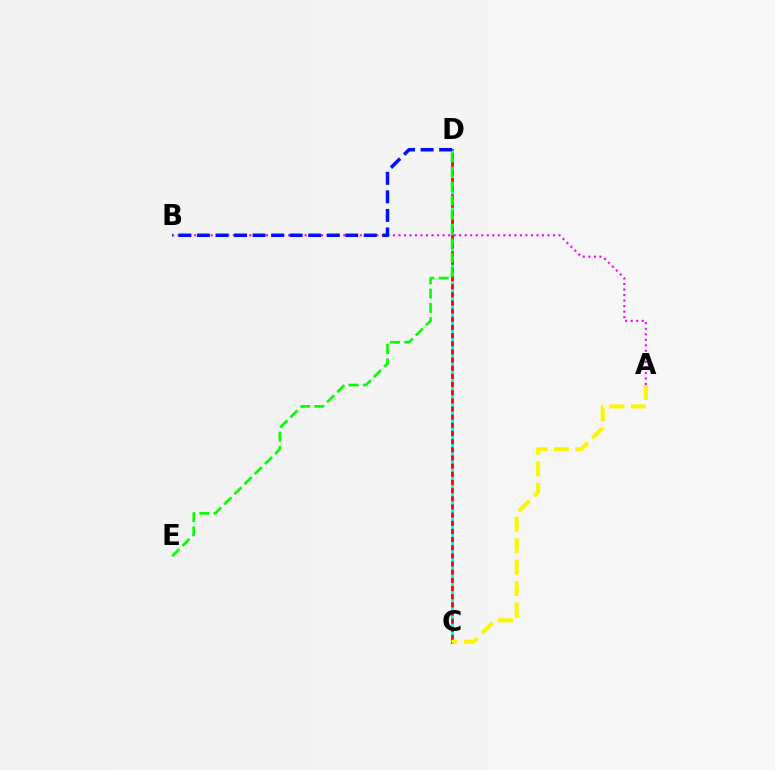{('C', 'D'): [{'color': '#ff0000', 'line_style': 'solid', 'thickness': 2.03}, {'color': '#00fff6', 'line_style': 'dotted', 'thickness': 2.22}], ('D', 'E'): [{'color': '#08ff00', 'line_style': 'dashed', 'thickness': 1.95}], ('A', 'C'): [{'color': '#fcf500', 'line_style': 'dashed', 'thickness': 2.91}], ('A', 'B'): [{'color': '#ee00ff', 'line_style': 'dotted', 'thickness': 1.5}], ('B', 'D'): [{'color': '#0010ff', 'line_style': 'dashed', 'thickness': 2.52}]}